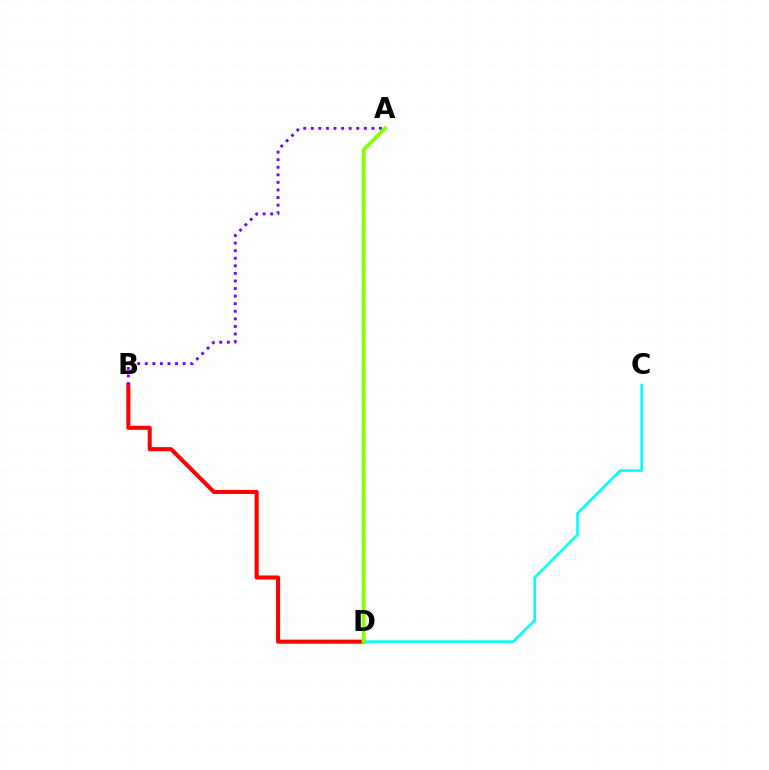{('B', 'D'): [{'color': '#ff0000', 'line_style': 'solid', 'thickness': 2.92}], ('A', 'B'): [{'color': '#7200ff', 'line_style': 'dotted', 'thickness': 2.06}], ('C', 'D'): [{'color': '#00fff6', 'line_style': 'solid', 'thickness': 1.85}], ('A', 'D'): [{'color': '#84ff00', 'line_style': 'solid', 'thickness': 2.69}]}